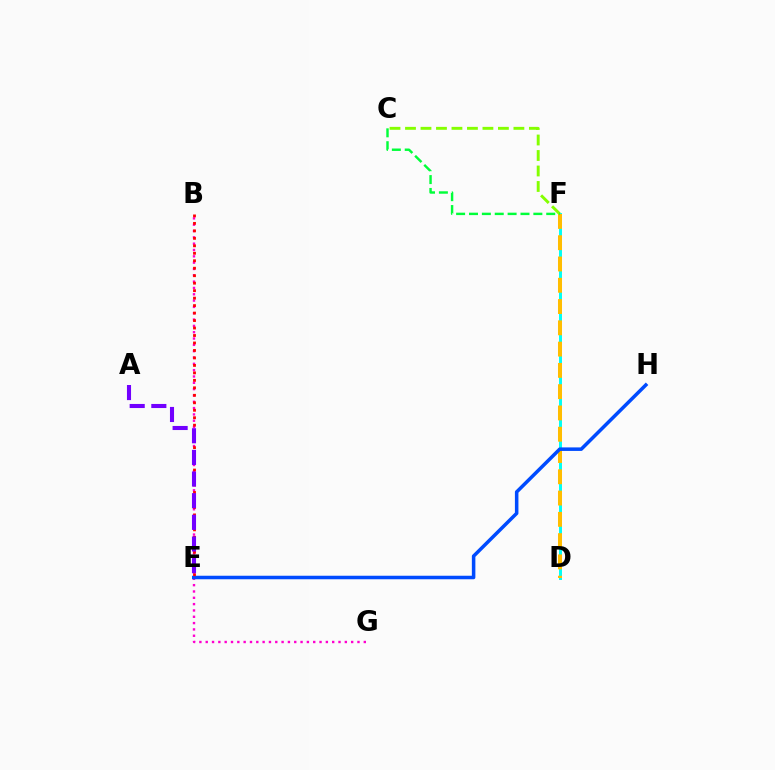{('D', 'F'): [{'color': '#00fff6', 'line_style': 'solid', 'thickness': 2.14}, {'color': '#ffbd00', 'line_style': 'dashed', 'thickness': 2.89}], ('B', 'G'): [{'color': '#ff00cf', 'line_style': 'dotted', 'thickness': 1.72}], ('E', 'H'): [{'color': '#004bff', 'line_style': 'solid', 'thickness': 2.54}], ('B', 'E'): [{'color': '#ff0000', 'line_style': 'dotted', 'thickness': 2.03}], ('C', 'F'): [{'color': '#84ff00', 'line_style': 'dashed', 'thickness': 2.1}, {'color': '#00ff39', 'line_style': 'dashed', 'thickness': 1.75}], ('A', 'E'): [{'color': '#7200ff', 'line_style': 'dashed', 'thickness': 2.94}]}